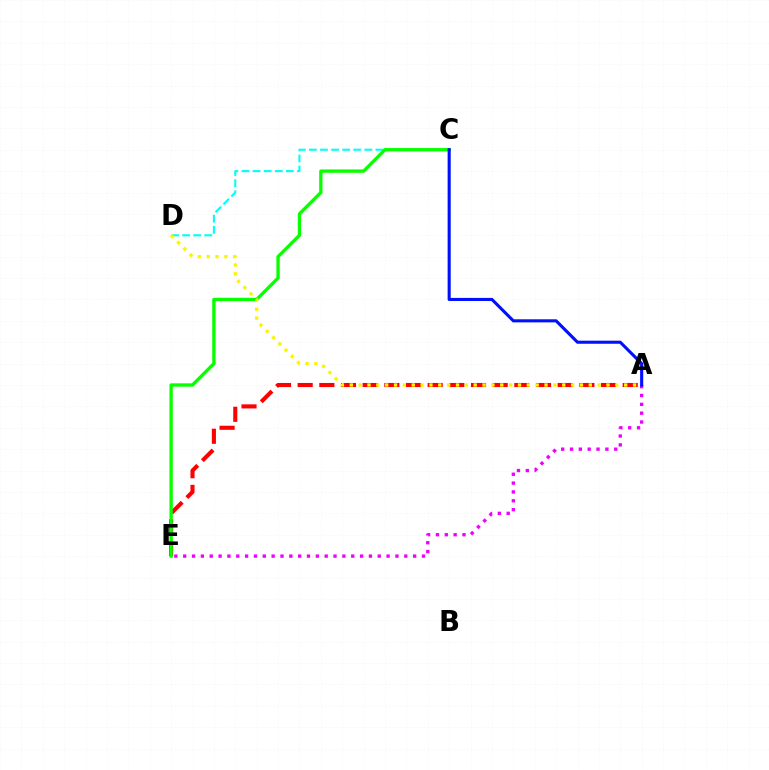{('A', 'E'): [{'color': '#ff0000', 'line_style': 'dashed', 'thickness': 2.94}, {'color': '#ee00ff', 'line_style': 'dotted', 'thickness': 2.4}], ('C', 'D'): [{'color': '#00fff6', 'line_style': 'dashed', 'thickness': 1.51}], ('C', 'E'): [{'color': '#08ff00', 'line_style': 'solid', 'thickness': 2.4}], ('A', 'C'): [{'color': '#0010ff', 'line_style': 'solid', 'thickness': 2.22}], ('A', 'D'): [{'color': '#fcf500', 'line_style': 'dotted', 'thickness': 2.41}]}